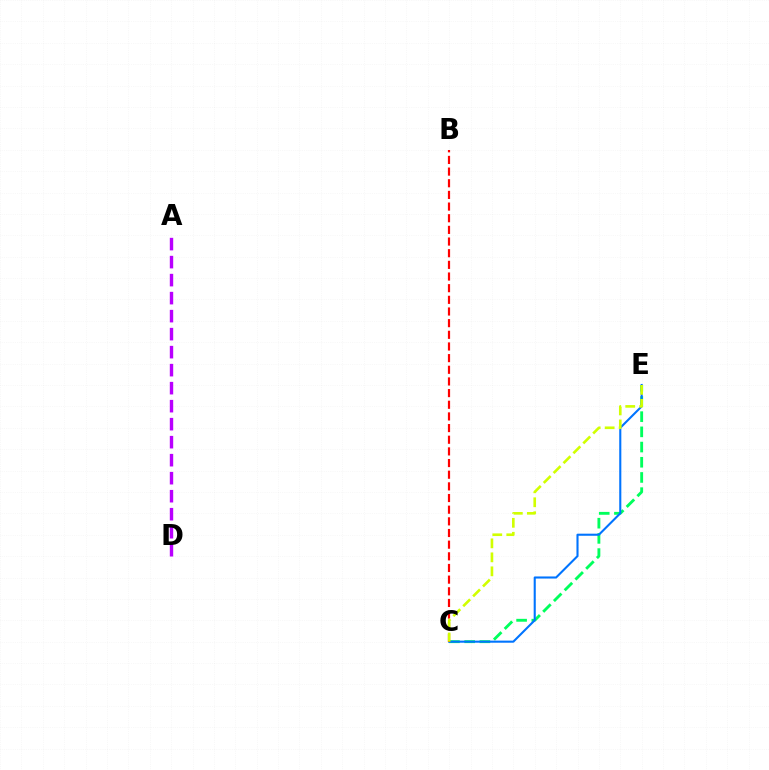{('A', 'D'): [{'color': '#b900ff', 'line_style': 'dashed', 'thickness': 2.45}], ('C', 'E'): [{'color': '#00ff5c', 'line_style': 'dashed', 'thickness': 2.06}, {'color': '#0074ff', 'line_style': 'solid', 'thickness': 1.51}, {'color': '#d1ff00', 'line_style': 'dashed', 'thickness': 1.9}], ('B', 'C'): [{'color': '#ff0000', 'line_style': 'dashed', 'thickness': 1.58}]}